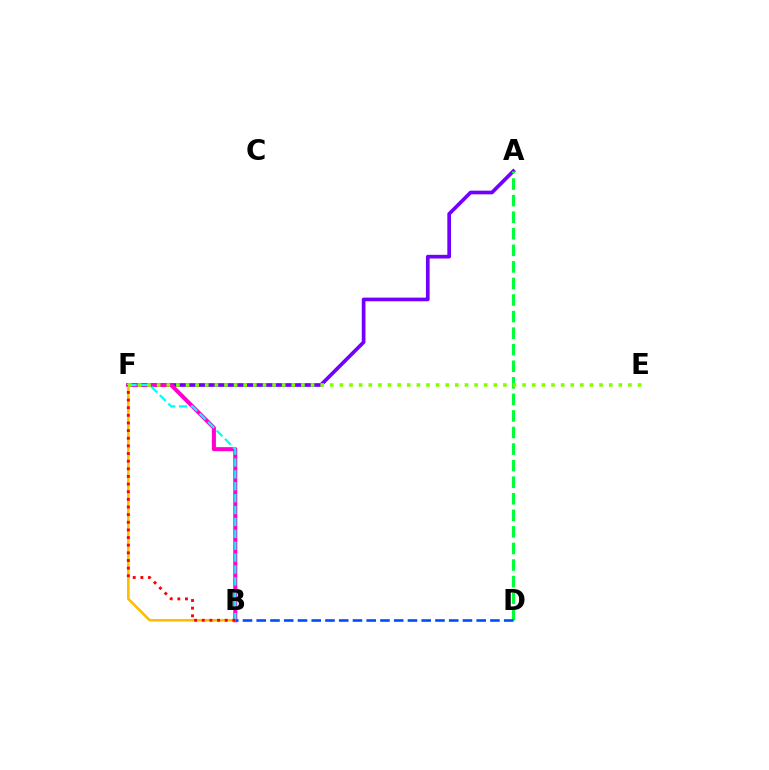{('A', 'F'): [{'color': '#7200ff', 'line_style': 'solid', 'thickness': 2.65}], ('B', 'F'): [{'color': '#ff00cf', 'line_style': 'solid', 'thickness': 2.9}, {'color': '#00fff6', 'line_style': 'dashed', 'thickness': 1.62}, {'color': '#ffbd00', 'line_style': 'solid', 'thickness': 1.88}, {'color': '#ff0000', 'line_style': 'dotted', 'thickness': 2.08}], ('A', 'D'): [{'color': '#00ff39', 'line_style': 'dashed', 'thickness': 2.25}], ('E', 'F'): [{'color': '#84ff00', 'line_style': 'dotted', 'thickness': 2.61}], ('B', 'D'): [{'color': '#004bff', 'line_style': 'dashed', 'thickness': 1.87}]}